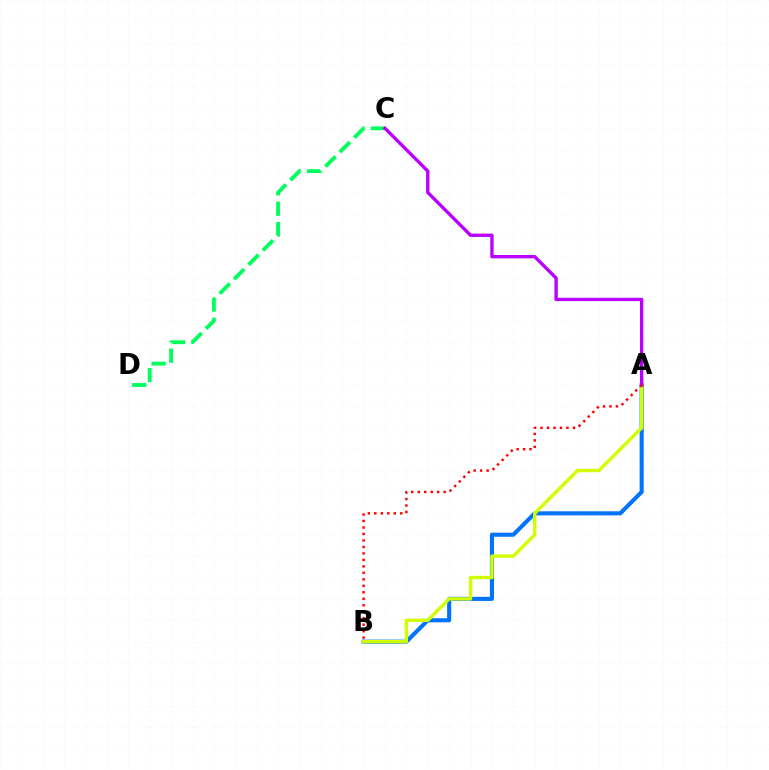{('A', 'B'): [{'color': '#0074ff', 'line_style': 'solid', 'thickness': 2.95}, {'color': '#d1ff00', 'line_style': 'solid', 'thickness': 2.44}, {'color': '#ff0000', 'line_style': 'dotted', 'thickness': 1.76}], ('C', 'D'): [{'color': '#00ff5c', 'line_style': 'dashed', 'thickness': 2.77}], ('A', 'C'): [{'color': '#b900ff', 'line_style': 'solid', 'thickness': 2.4}]}